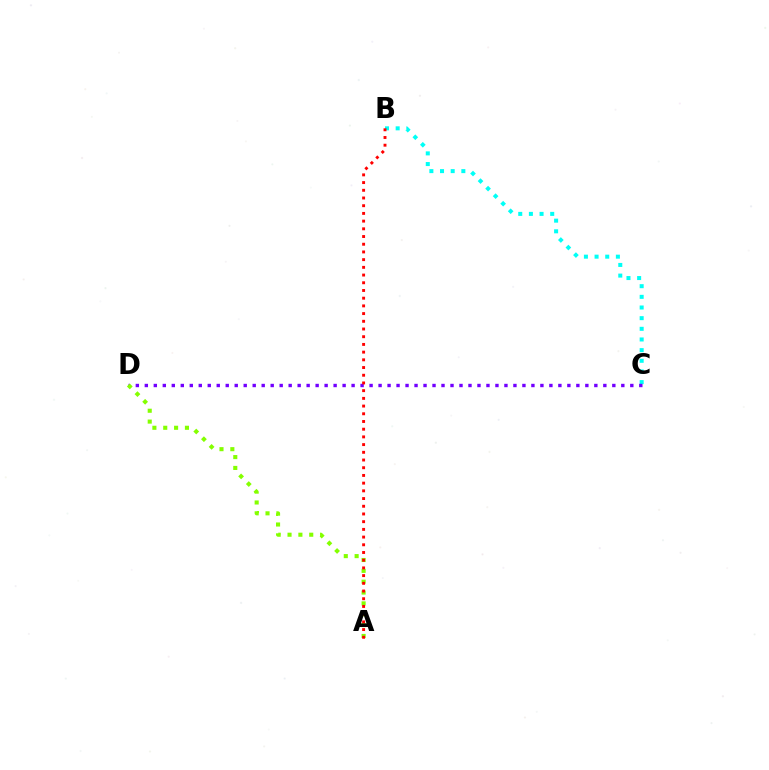{('B', 'C'): [{'color': '#00fff6', 'line_style': 'dotted', 'thickness': 2.9}], ('C', 'D'): [{'color': '#7200ff', 'line_style': 'dotted', 'thickness': 2.44}], ('A', 'D'): [{'color': '#84ff00', 'line_style': 'dotted', 'thickness': 2.95}], ('A', 'B'): [{'color': '#ff0000', 'line_style': 'dotted', 'thickness': 2.09}]}